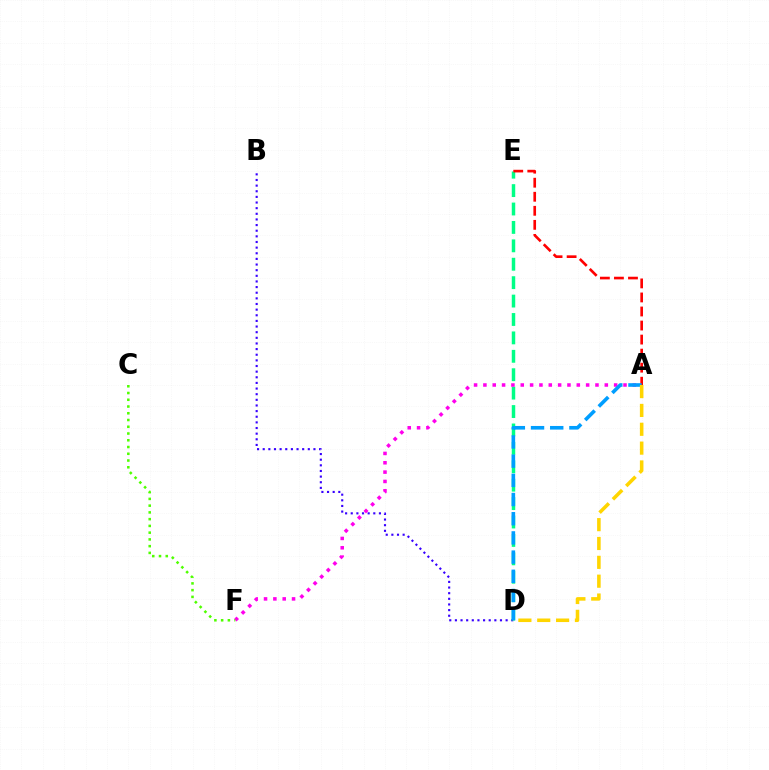{('B', 'D'): [{'color': '#3700ff', 'line_style': 'dotted', 'thickness': 1.53}], ('D', 'E'): [{'color': '#00ff86', 'line_style': 'dashed', 'thickness': 2.5}], ('A', 'F'): [{'color': '#ff00ed', 'line_style': 'dotted', 'thickness': 2.54}], ('A', 'E'): [{'color': '#ff0000', 'line_style': 'dashed', 'thickness': 1.91}], ('C', 'F'): [{'color': '#4fff00', 'line_style': 'dotted', 'thickness': 1.83}], ('A', 'D'): [{'color': '#009eff', 'line_style': 'dashed', 'thickness': 2.61}, {'color': '#ffd500', 'line_style': 'dashed', 'thickness': 2.56}]}